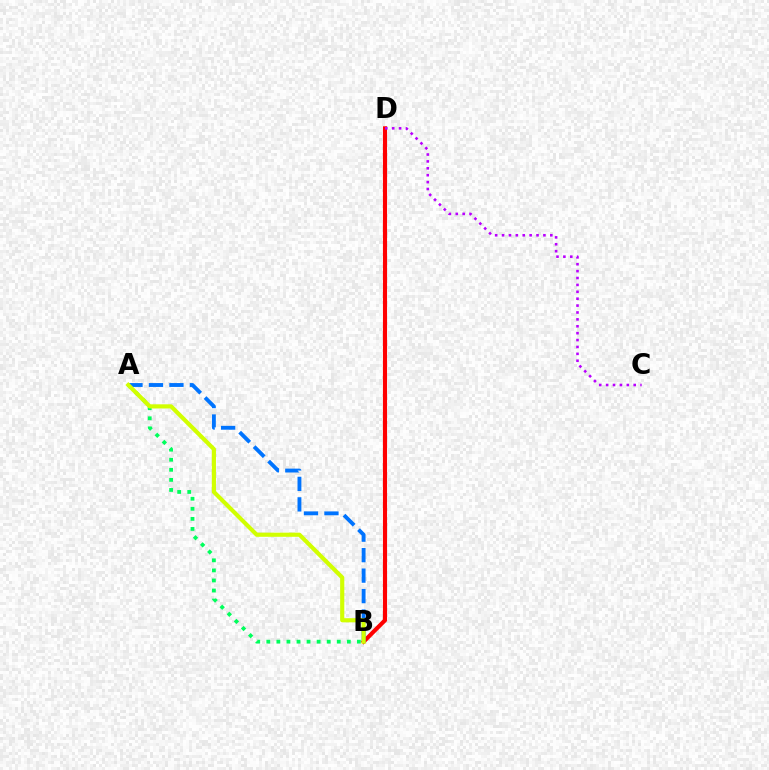{('A', 'B'): [{'color': '#00ff5c', 'line_style': 'dotted', 'thickness': 2.73}, {'color': '#0074ff', 'line_style': 'dashed', 'thickness': 2.78}, {'color': '#d1ff00', 'line_style': 'solid', 'thickness': 2.98}], ('B', 'D'): [{'color': '#ff0000', 'line_style': 'solid', 'thickness': 2.96}], ('C', 'D'): [{'color': '#b900ff', 'line_style': 'dotted', 'thickness': 1.87}]}